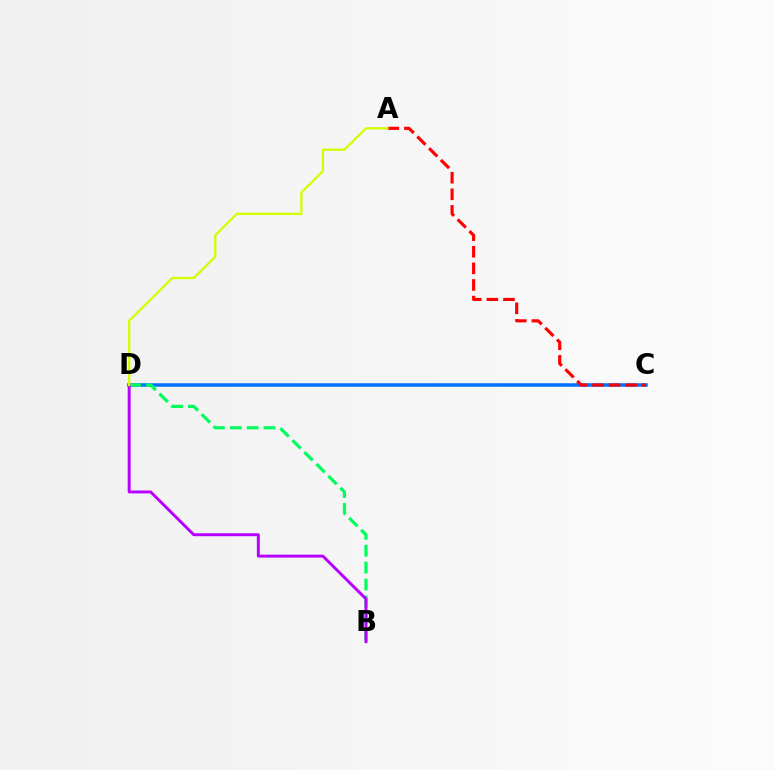{('C', 'D'): [{'color': '#0074ff', 'line_style': 'solid', 'thickness': 2.55}], ('B', 'D'): [{'color': '#00ff5c', 'line_style': 'dashed', 'thickness': 2.3}, {'color': '#b900ff', 'line_style': 'solid', 'thickness': 2.12}], ('A', 'C'): [{'color': '#ff0000', 'line_style': 'dashed', 'thickness': 2.26}], ('A', 'D'): [{'color': '#d1ff00', 'line_style': 'solid', 'thickness': 1.64}]}